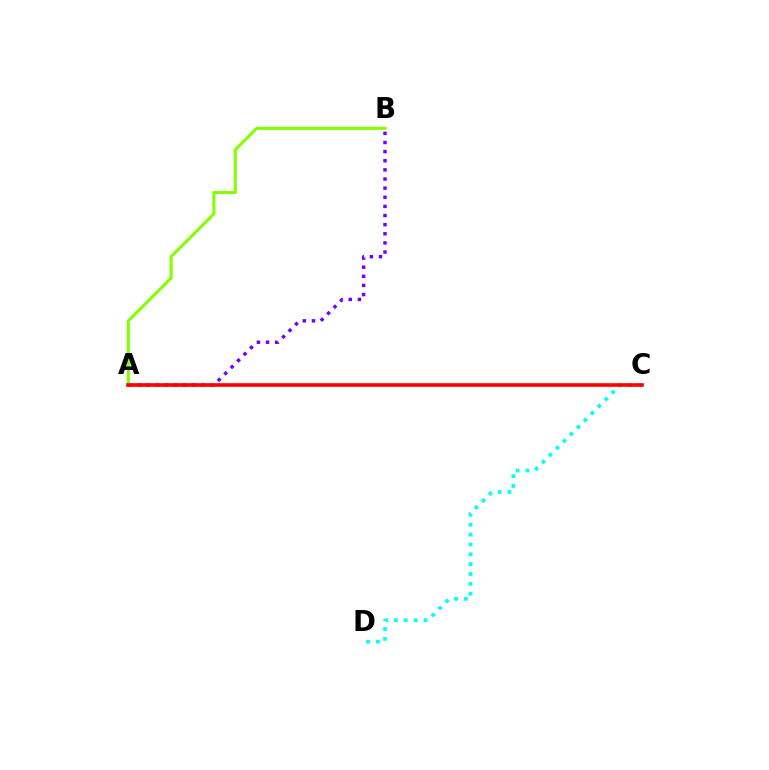{('A', 'B'): [{'color': '#7200ff', 'line_style': 'dotted', 'thickness': 2.48}, {'color': '#84ff00', 'line_style': 'solid', 'thickness': 2.21}], ('C', 'D'): [{'color': '#00fff6', 'line_style': 'dotted', 'thickness': 2.68}], ('A', 'C'): [{'color': '#ff0000', 'line_style': 'solid', 'thickness': 2.61}]}